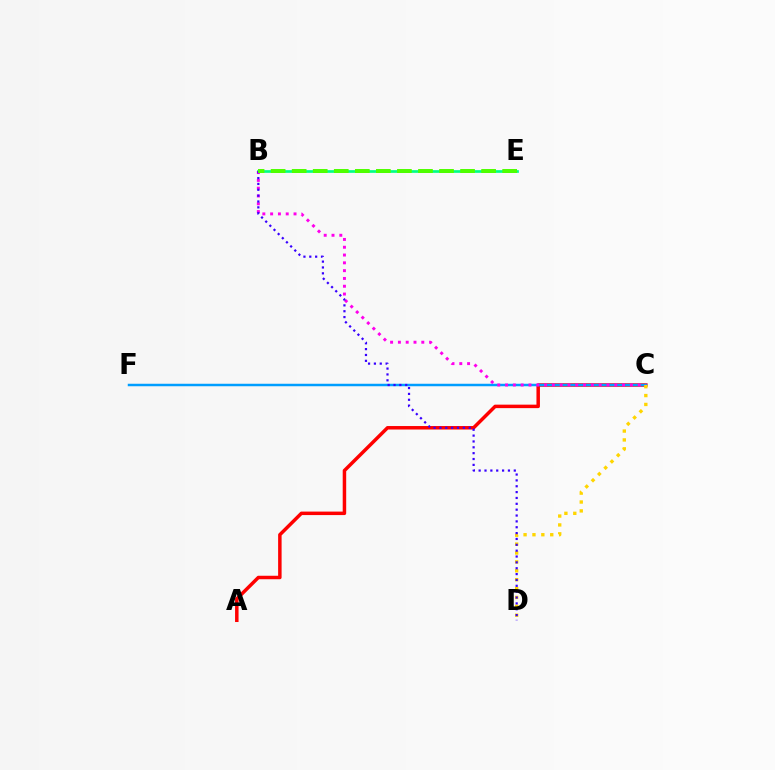{('A', 'C'): [{'color': '#ff0000', 'line_style': 'solid', 'thickness': 2.51}], ('B', 'E'): [{'color': '#00ff86', 'line_style': 'solid', 'thickness': 1.93}, {'color': '#4fff00', 'line_style': 'dashed', 'thickness': 2.86}], ('C', 'F'): [{'color': '#009eff', 'line_style': 'solid', 'thickness': 1.79}], ('B', 'C'): [{'color': '#ff00ed', 'line_style': 'dotted', 'thickness': 2.12}], ('C', 'D'): [{'color': '#ffd500', 'line_style': 'dotted', 'thickness': 2.41}], ('B', 'D'): [{'color': '#3700ff', 'line_style': 'dotted', 'thickness': 1.59}]}